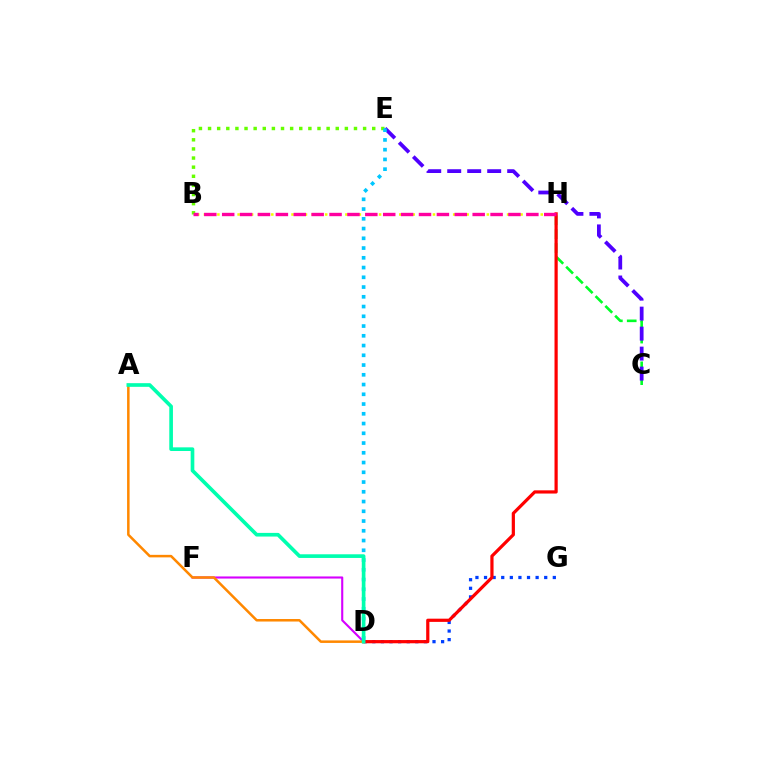{('B', 'E'): [{'color': '#66ff00', 'line_style': 'dotted', 'thickness': 2.48}], ('C', 'H'): [{'color': '#00ff27', 'line_style': 'dashed', 'thickness': 1.88}], ('D', 'G'): [{'color': '#003fff', 'line_style': 'dotted', 'thickness': 2.34}], ('B', 'H'): [{'color': '#eeff00', 'line_style': 'dotted', 'thickness': 1.83}, {'color': '#ff00a0', 'line_style': 'dashed', 'thickness': 2.43}], ('C', 'E'): [{'color': '#4f00ff', 'line_style': 'dashed', 'thickness': 2.72}], ('D', 'F'): [{'color': '#d600ff', 'line_style': 'solid', 'thickness': 1.52}], ('D', 'H'): [{'color': '#ff0000', 'line_style': 'solid', 'thickness': 2.31}], ('D', 'E'): [{'color': '#00c7ff', 'line_style': 'dotted', 'thickness': 2.65}], ('A', 'D'): [{'color': '#ff8800', 'line_style': 'solid', 'thickness': 1.81}, {'color': '#00ffaf', 'line_style': 'solid', 'thickness': 2.63}]}